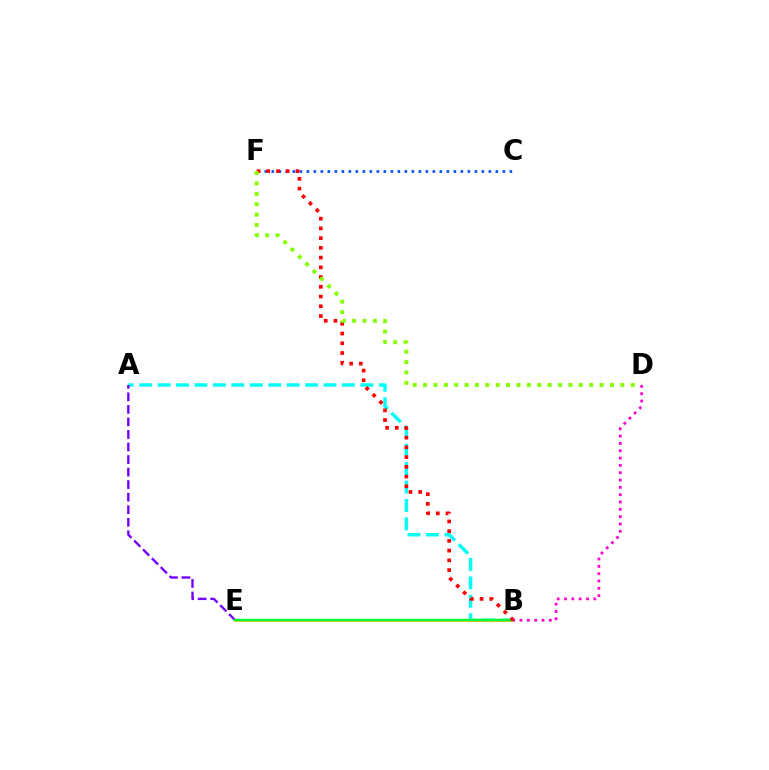{('C', 'F'): [{'color': '#004bff', 'line_style': 'dotted', 'thickness': 1.9}], ('A', 'B'): [{'color': '#00fff6', 'line_style': 'dashed', 'thickness': 2.5}], ('B', 'E'): [{'color': '#ffbd00', 'line_style': 'solid', 'thickness': 1.98}, {'color': '#00ff39', 'line_style': 'solid', 'thickness': 1.75}], ('A', 'E'): [{'color': '#7200ff', 'line_style': 'dashed', 'thickness': 1.7}], ('B', 'F'): [{'color': '#ff0000', 'line_style': 'dotted', 'thickness': 2.64}], ('D', 'F'): [{'color': '#84ff00', 'line_style': 'dotted', 'thickness': 2.82}], ('B', 'D'): [{'color': '#ff00cf', 'line_style': 'dotted', 'thickness': 1.99}]}